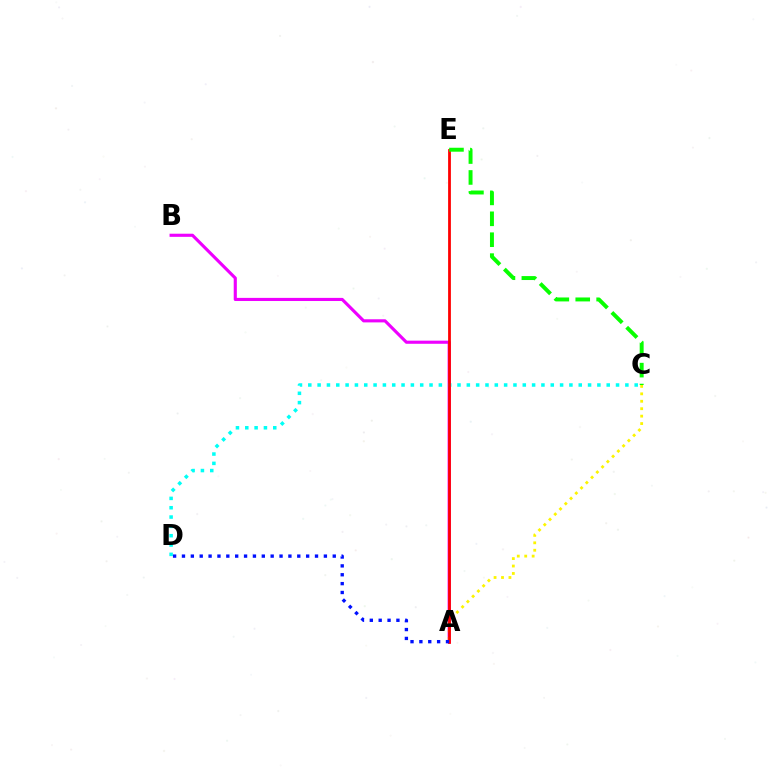{('A', 'B'): [{'color': '#ee00ff', 'line_style': 'solid', 'thickness': 2.25}], ('C', 'D'): [{'color': '#00fff6', 'line_style': 'dotted', 'thickness': 2.53}], ('A', 'C'): [{'color': '#fcf500', 'line_style': 'dotted', 'thickness': 2.02}], ('A', 'E'): [{'color': '#ff0000', 'line_style': 'solid', 'thickness': 2.0}], ('A', 'D'): [{'color': '#0010ff', 'line_style': 'dotted', 'thickness': 2.41}], ('C', 'E'): [{'color': '#08ff00', 'line_style': 'dashed', 'thickness': 2.84}]}